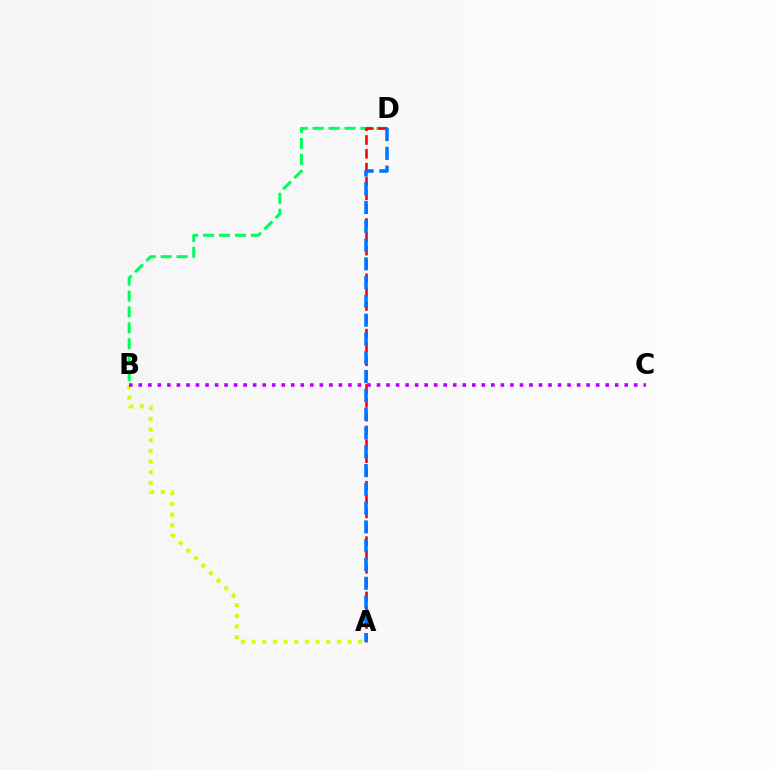{('A', 'B'): [{'color': '#d1ff00', 'line_style': 'dotted', 'thickness': 2.9}], ('B', 'D'): [{'color': '#00ff5c', 'line_style': 'dashed', 'thickness': 2.17}], ('A', 'D'): [{'color': '#ff0000', 'line_style': 'dashed', 'thickness': 1.88}, {'color': '#0074ff', 'line_style': 'dashed', 'thickness': 2.55}], ('B', 'C'): [{'color': '#b900ff', 'line_style': 'dotted', 'thickness': 2.59}]}